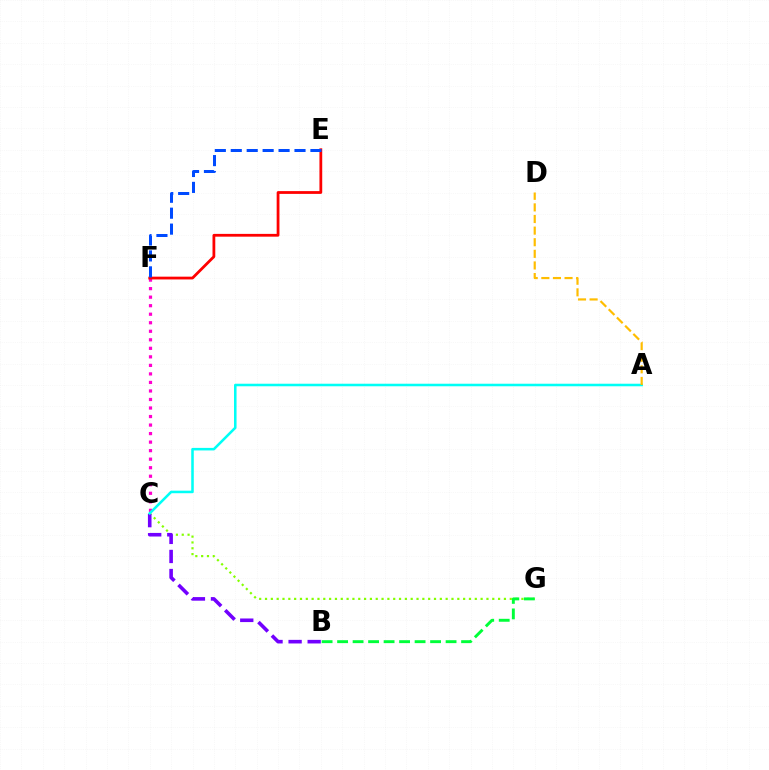{('C', 'G'): [{'color': '#84ff00', 'line_style': 'dotted', 'thickness': 1.58}], ('B', 'C'): [{'color': '#7200ff', 'line_style': 'dashed', 'thickness': 2.59}], ('C', 'F'): [{'color': '#ff00cf', 'line_style': 'dotted', 'thickness': 2.32}], ('E', 'F'): [{'color': '#ff0000', 'line_style': 'solid', 'thickness': 2.0}, {'color': '#004bff', 'line_style': 'dashed', 'thickness': 2.16}], ('B', 'G'): [{'color': '#00ff39', 'line_style': 'dashed', 'thickness': 2.11}], ('A', 'C'): [{'color': '#00fff6', 'line_style': 'solid', 'thickness': 1.83}], ('A', 'D'): [{'color': '#ffbd00', 'line_style': 'dashed', 'thickness': 1.58}]}